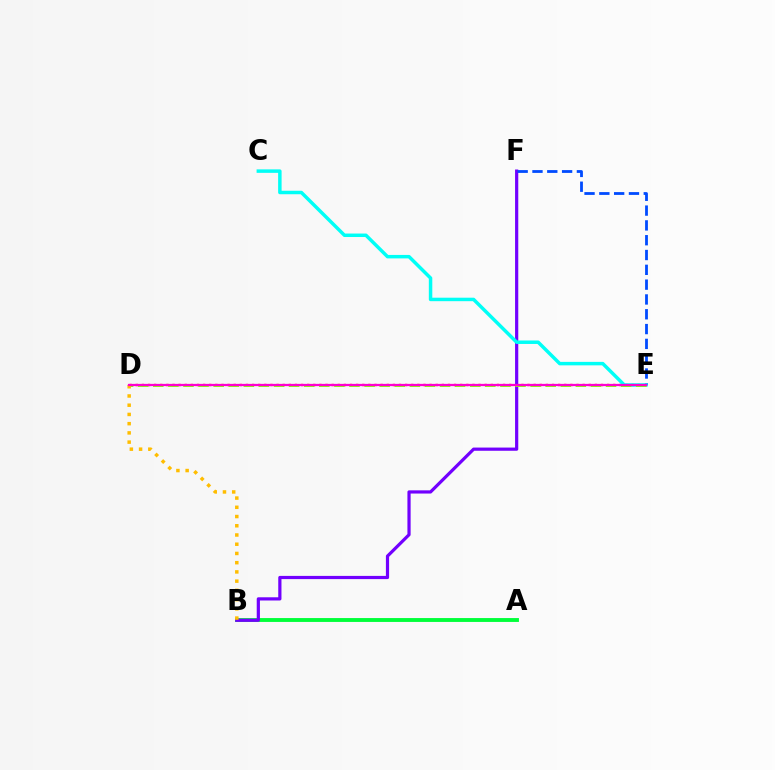{('D', 'E'): [{'color': '#ff0000', 'line_style': 'dotted', 'thickness': 1.66}, {'color': '#84ff00', 'line_style': 'dashed', 'thickness': 2.05}, {'color': '#ff00cf', 'line_style': 'solid', 'thickness': 1.63}], ('A', 'B'): [{'color': '#00ff39', 'line_style': 'solid', 'thickness': 2.79}], ('B', 'F'): [{'color': '#7200ff', 'line_style': 'solid', 'thickness': 2.31}], ('E', 'F'): [{'color': '#004bff', 'line_style': 'dashed', 'thickness': 2.01}], ('C', 'E'): [{'color': '#00fff6', 'line_style': 'solid', 'thickness': 2.5}], ('B', 'D'): [{'color': '#ffbd00', 'line_style': 'dotted', 'thickness': 2.51}]}